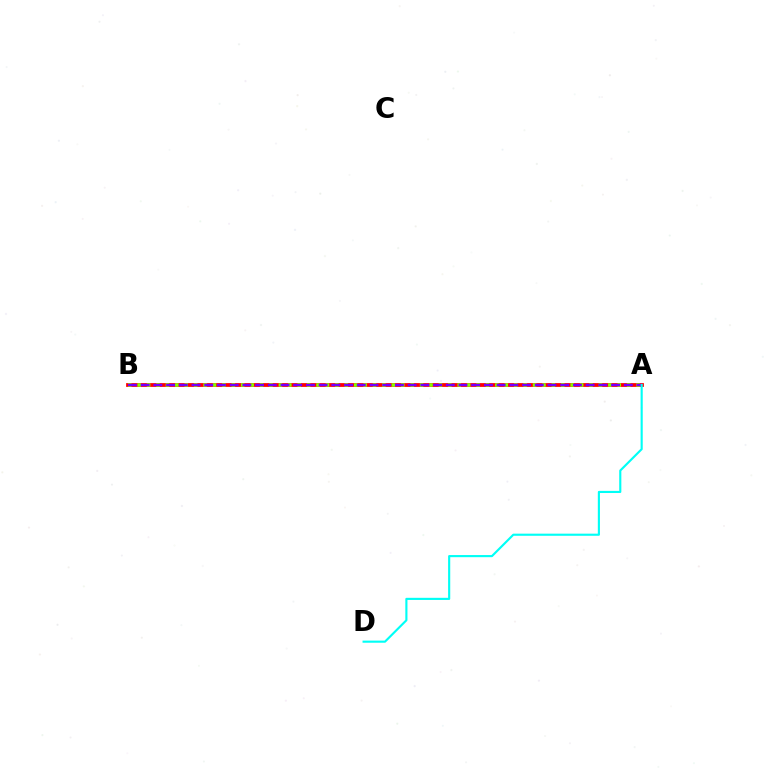{('A', 'B'): [{'color': '#ff0000', 'line_style': 'solid', 'thickness': 2.72}, {'color': '#84ff00', 'line_style': 'dotted', 'thickness': 2.56}, {'color': '#7200ff', 'line_style': 'dashed', 'thickness': 1.73}], ('A', 'D'): [{'color': '#00fff6', 'line_style': 'solid', 'thickness': 1.54}]}